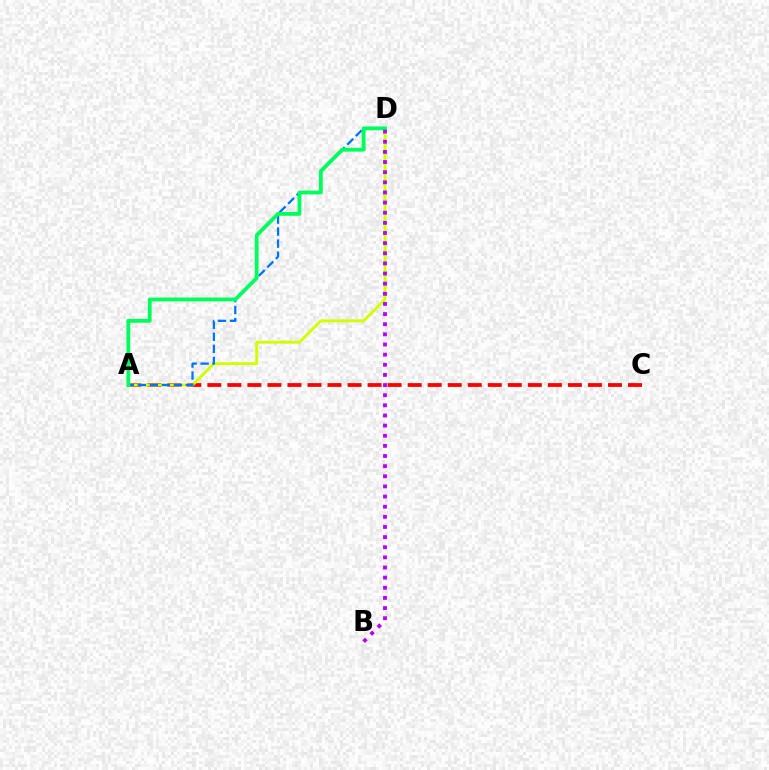{('A', 'C'): [{'color': '#ff0000', 'line_style': 'dashed', 'thickness': 2.72}], ('A', 'D'): [{'color': '#d1ff00', 'line_style': 'solid', 'thickness': 2.1}, {'color': '#0074ff', 'line_style': 'dashed', 'thickness': 1.63}, {'color': '#00ff5c', 'line_style': 'solid', 'thickness': 2.74}], ('B', 'D'): [{'color': '#b900ff', 'line_style': 'dotted', 'thickness': 2.75}]}